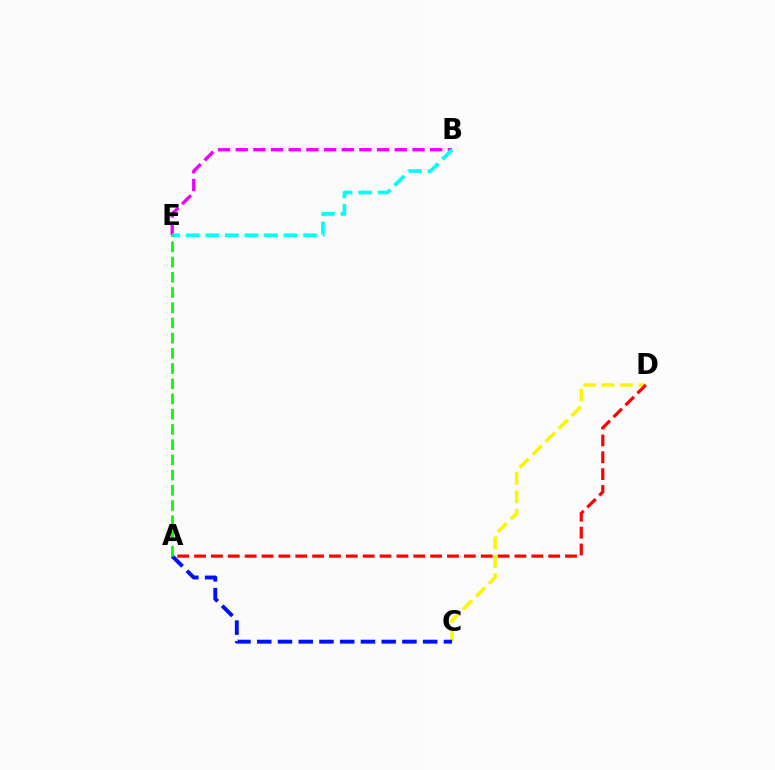{('B', 'E'): [{'color': '#ee00ff', 'line_style': 'dashed', 'thickness': 2.4}, {'color': '#00fff6', 'line_style': 'dashed', 'thickness': 2.66}], ('C', 'D'): [{'color': '#fcf500', 'line_style': 'dashed', 'thickness': 2.5}], ('A', 'C'): [{'color': '#0010ff', 'line_style': 'dashed', 'thickness': 2.82}], ('A', 'E'): [{'color': '#08ff00', 'line_style': 'dashed', 'thickness': 2.07}], ('A', 'D'): [{'color': '#ff0000', 'line_style': 'dashed', 'thickness': 2.29}]}